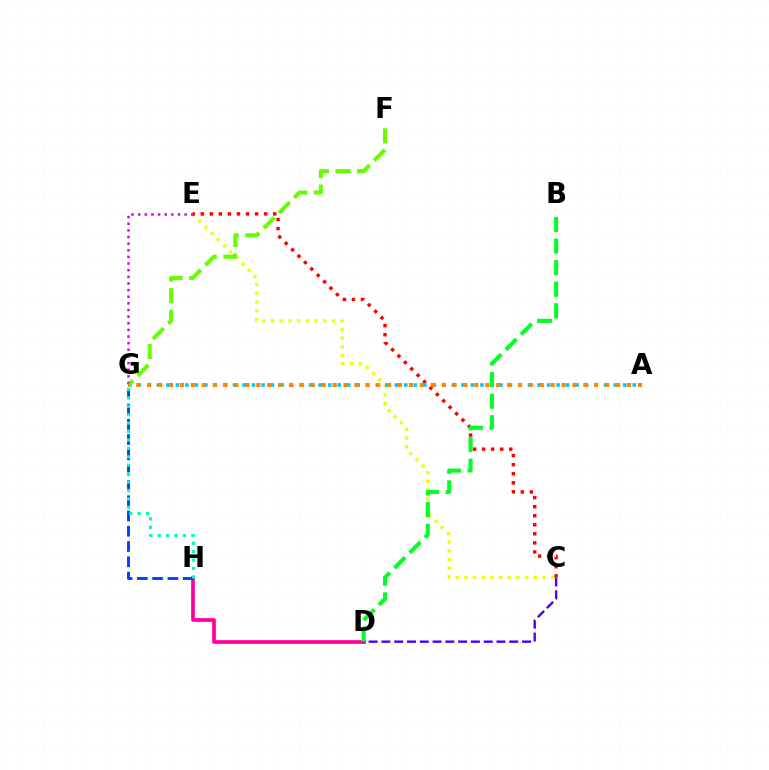{('C', 'E'): [{'color': '#eeff00', 'line_style': 'dotted', 'thickness': 2.36}, {'color': '#ff0000', 'line_style': 'dotted', 'thickness': 2.46}], ('D', 'H'): [{'color': '#ff00a0', 'line_style': 'solid', 'thickness': 2.68}], ('G', 'H'): [{'color': '#003fff', 'line_style': 'dashed', 'thickness': 2.08}, {'color': '#00ffaf', 'line_style': 'dotted', 'thickness': 2.29}], ('A', 'G'): [{'color': '#00c7ff', 'line_style': 'dotted', 'thickness': 2.59}, {'color': '#ff8800', 'line_style': 'dotted', 'thickness': 2.96}], ('C', 'D'): [{'color': '#4f00ff', 'line_style': 'dashed', 'thickness': 1.74}], ('F', 'G'): [{'color': '#66ff00', 'line_style': 'dashed', 'thickness': 2.93}], ('B', 'D'): [{'color': '#00ff27', 'line_style': 'dashed', 'thickness': 2.93}], ('E', 'G'): [{'color': '#d600ff', 'line_style': 'dotted', 'thickness': 1.8}]}